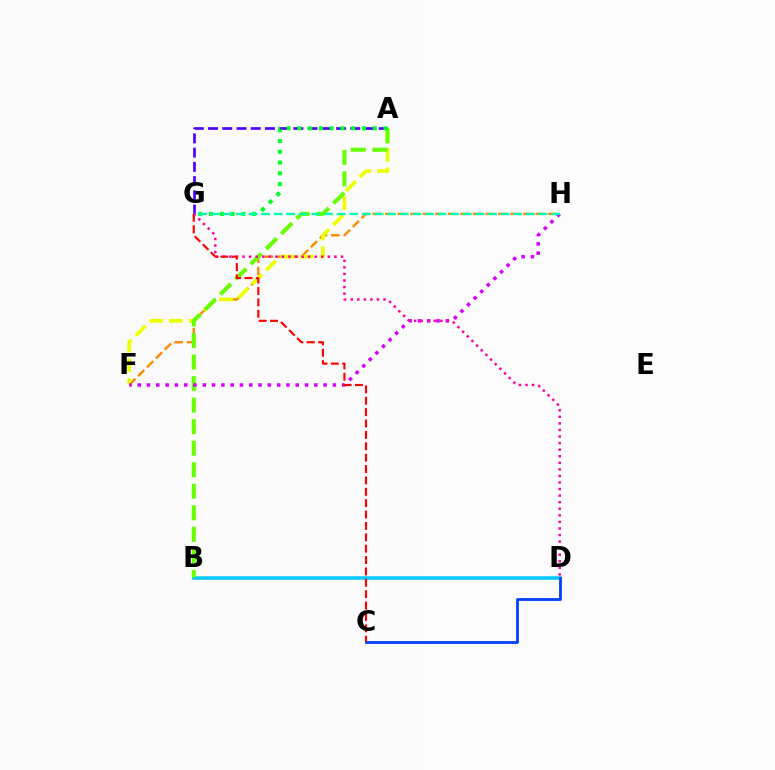{('F', 'H'): [{'color': '#ff8800', 'line_style': 'dashed', 'thickness': 1.71}, {'color': '#d600ff', 'line_style': 'dotted', 'thickness': 2.53}], ('B', 'D'): [{'color': '#00c7ff', 'line_style': 'solid', 'thickness': 2.54}], ('A', 'F'): [{'color': '#eeff00', 'line_style': 'dashed', 'thickness': 2.67}], ('A', 'B'): [{'color': '#66ff00', 'line_style': 'dashed', 'thickness': 2.93}], ('C', 'D'): [{'color': '#003fff', 'line_style': 'solid', 'thickness': 2.02}], ('A', 'G'): [{'color': '#4f00ff', 'line_style': 'dashed', 'thickness': 1.93}, {'color': '#00ff27', 'line_style': 'dotted', 'thickness': 2.92}], ('D', 'G'): [{'color': '#ff00a0', 'line_style': 'dotted', 'thickness': 1.78}], ('C', 'G'): [{'color': '#ff0000', 'line_style': 'dashed', 'thickness': 1.55}], ('G', 'H'): [{'color': '#00ffaf', 'line_style': 'dashed', 'thickness': 1.71}]}